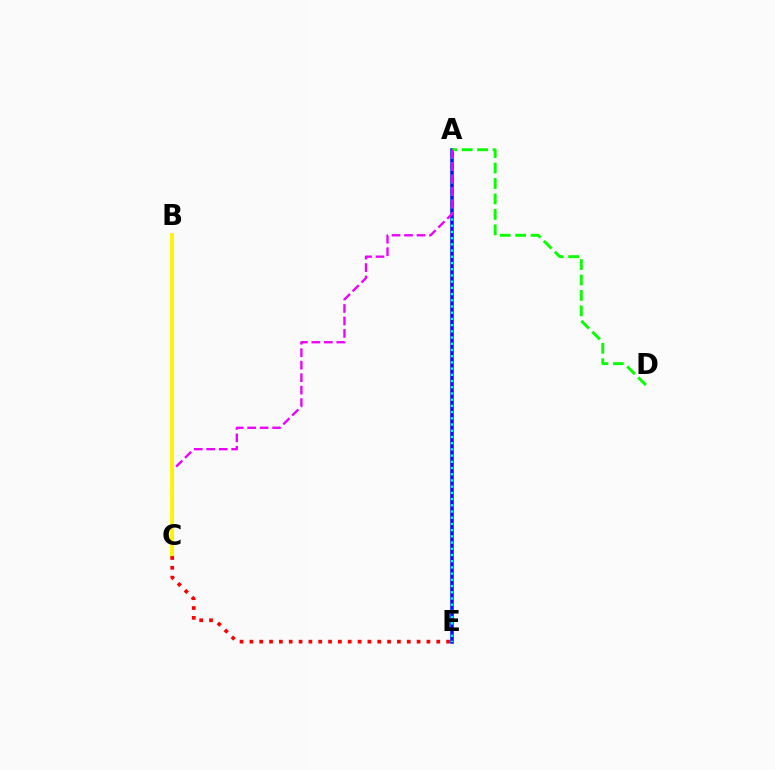{('A', 'E'): [{'color': '#0010ff', 'line_style': 'solid', 'thickness': 2.54}, {'color': '#00fff6', 'line_style': 'dotted', 'thickness': 1.69}], ('A', 'D'): [{'color': '#08ff00', 'line_style': 'dashed', 'thickness': 2.1}], ('A', 'C'): [{'color': '#ee00ff', 'line_style': 'dashed', 'thickness': 1.69}], ('B', 'C'): [{'color': '#fcf500', 'line_style': 'solid', 'thickness': 2.74}], ('C', 'E'): [{'color': '#ff0000', 'line_style': 'dotted', 'thickness': 2.67}]}